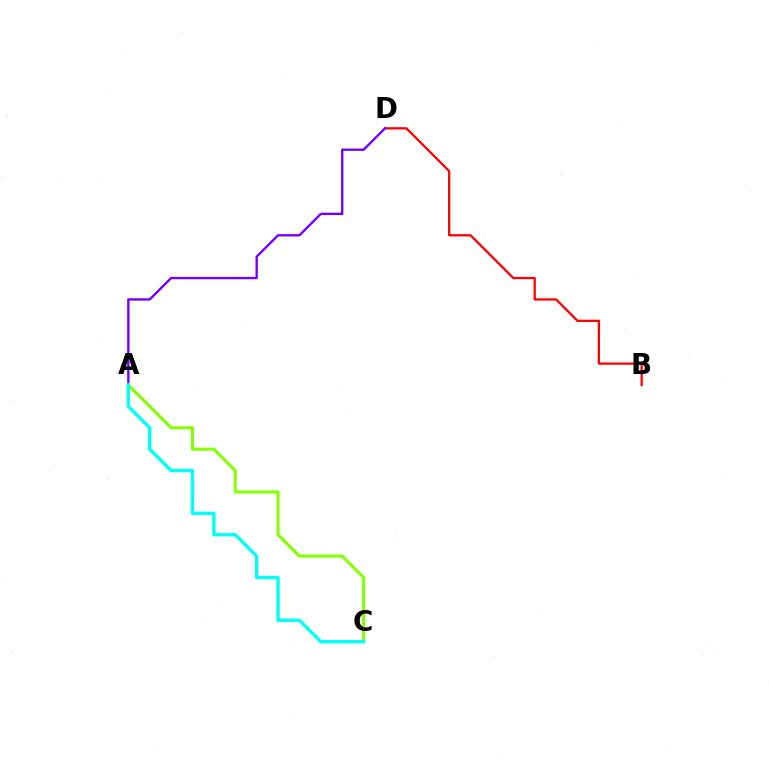{('B', 'D'): [{'color': '#ff0000', 'line_style': 'solid', 'thickness': 1.64}], ('A', 'D'): [{'color': '#7200ff', 'line_style': 'solid', 'thickness': 1.7}], ('A', 'C'): [{'color': '#84ff00', 'line_style': 'solid', 'thickness': 2.21}, {'color': '#00fff6', 'line_style': 'solid', 'thickness': 2.42}]}